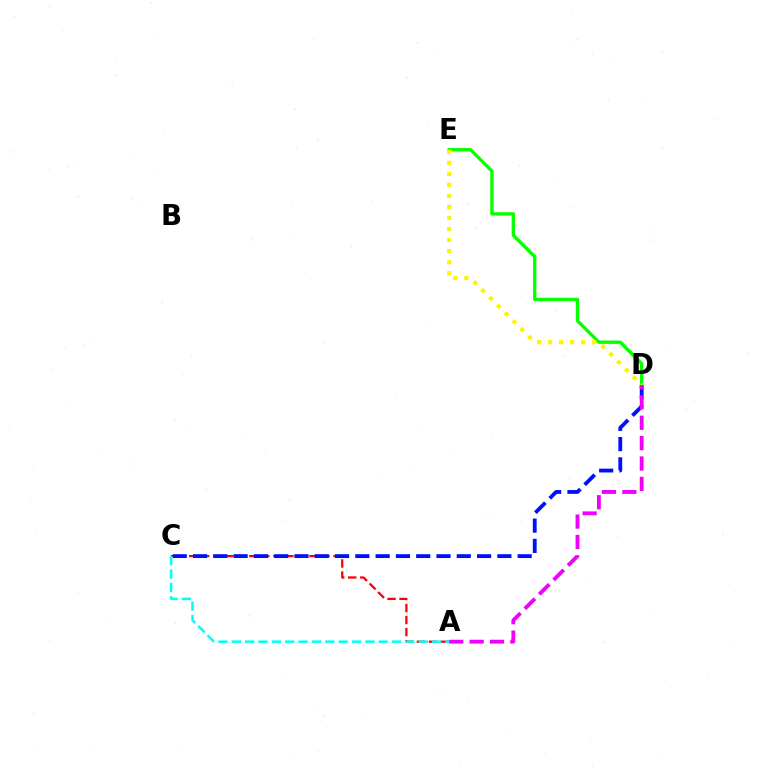{('A', 'C'): [{'color': '#ff0000', 'line_style': 'dashed', 'thickness': 1.63}, {'color': '#00fff6', 'line_style': 'dashed', 'thickness': 1.81}], ('D', 'E'): [{'color': '#08ff00', 'line_style': 'solid', 'thickness': 2.41}, {'color': '#fcf500', 'line_style': 'dotted', 'thickness': 3.0}], ('C', 'D'): [{'color': '#0010ff', 'line_style': 'dashed', 'thickness': 2.76}], ('A', 'D'): [{'color': '#ee00ff', 'line_style': 'dashed', 'thickness': 2.77}]}